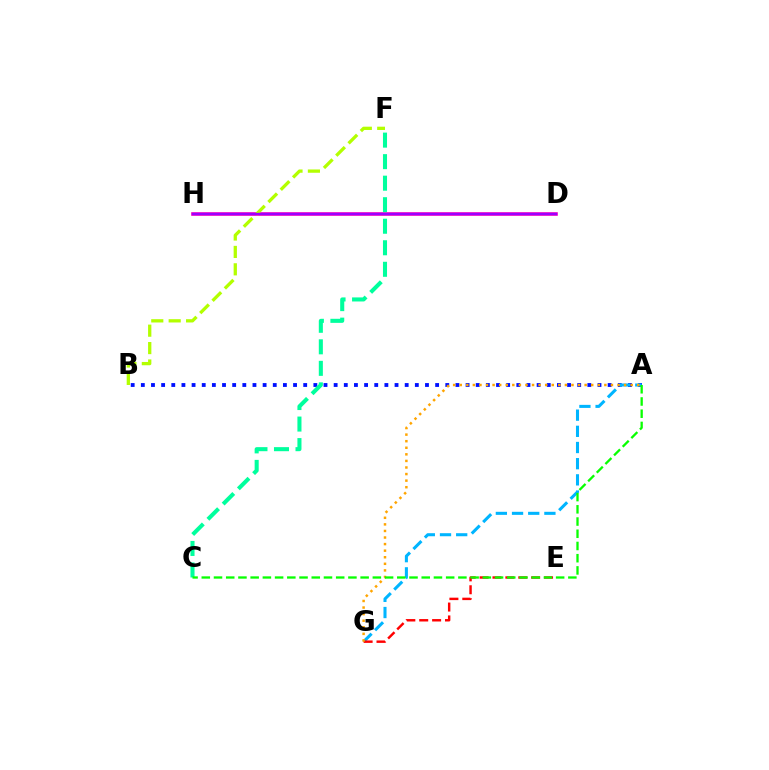{('D', 'H'): [{'color': '#ff00bd', 'line_style': 'solid', 'thickness': 2.6}, {'color': '#9b00ff', 'line_style': 'solid', 'thickness': 1.73}], ('A', 'B'): [{'color': '#0010ff', 'line_style': 'dotted', 'thickness': 2.76}], ('A', 'G'): [{'color': '#00b5ff', 'line_style': 'dashed', 'thickness': 2.2}, {'color': '#ffa500', 'line_style': 'dotted', 'thickness': 1.79}], ('C', 'F'): [{'color': '#00ff9d', 'line_style': 'dashed', 'thickness': 2.92}], ('B', 'F'): [{'color': '#b3ff00', 'line_style': 'dashed', 'thickness': 2.36}], ('E', 'G'): [{'color': '#ff0000', 'line_style': 'dashed', 'thickness': 1.75}], ('A', 'C'): [{'color': '#08ff00', 'line_style': 'dashed', 'thickness': 1.66}]}